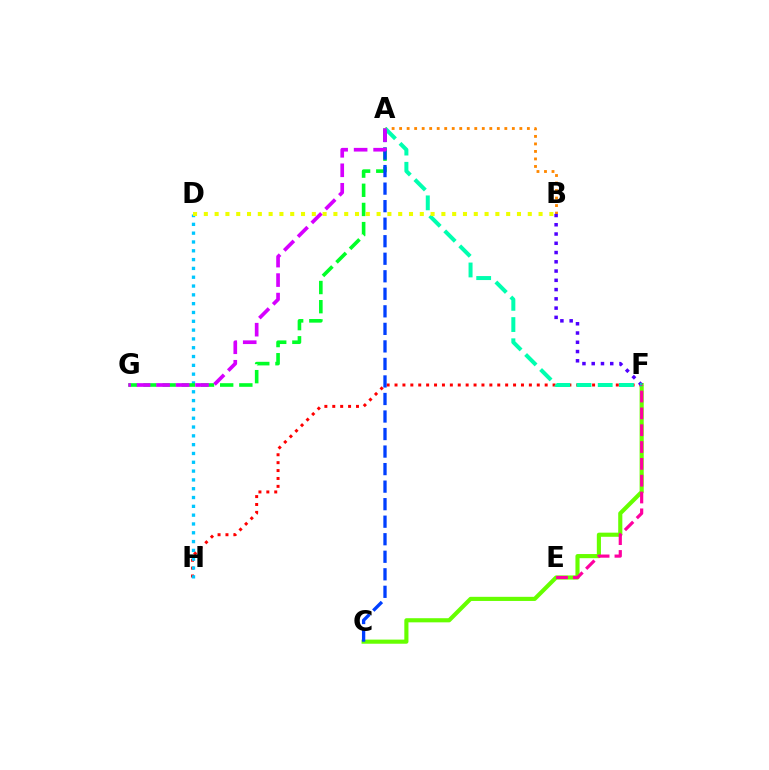{('C', 'F'): [{'color': '#66ff00', 'line_style': 'solid', 'thickness': 2.97}], ('F', 'H'): [{'color': '#ff0000', 'line_style': 'dotted', 'thickness': 2.15}], ('A', 'B'): [{'color': '#ff8800', 'line_style': 'dotted', 'thickness': 2.04}], ('B', 'F'): [{'color': '#4f00ff', 'line_style': 'dotted', 'thickness': 2.52}], ('D', 'H'): [{'color': '#00c7ff', 'line_style': 'dotted', 'thickness': 2.39}], ('A', 'G'): [{'color': '#00ff27', 'line_style': 'dashed', 'thickness': 2.6}, {'color': '#d600ff', 'line_style': 'dashed', 'thickness': 2.65}], ('A', 'F'): [{'color': '#00ffaf', 'line_style': 'dashed', 'thickness': 2.88}], ('A', 'C'): [{'color': '#003fff', 'line_style': 'dashed', 'thickness': 2.38}], ('B', 'D'): [{'color': '#eeff00', 'line_style': 'dotted', 'thickness': 2.93}], ('E', 'F'): [{'color': '#ff00a0', 'line_style': 'dashed', 'thickness': 2.29}]}